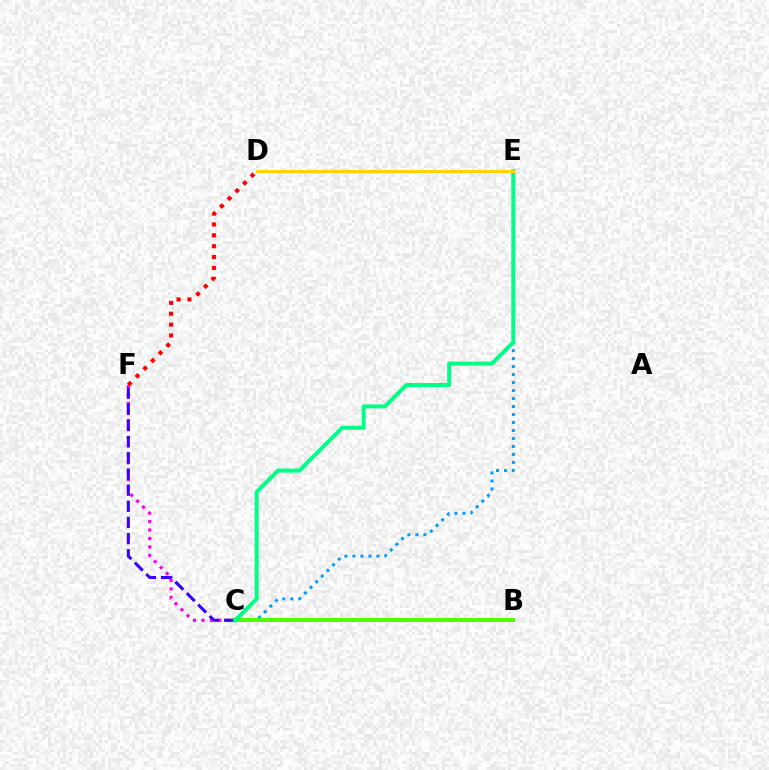{('B', 'F'): [{'color': '#ff00ed', 'line_style': 'dotted', 'thickness': 2.3}], ('C', 'E'): [{'color': '#009eff', 'line_style': 'dotted', 'thickness': 2.17}, {'color': '#00ff86', 'line_style': 'solid', 'thickness': 2.88}], ('D', 'F'): [{'color': '#ff0000', 'line_style': 'dotted', 'thickness': 2.95}], ('B', 'C'): [{'color': '#4fff00', 'line_style': 'solid', 'thickness': 2.87}], ('C', 'F'): [{'color': '#3700ff', 'line_style': 'dashed', 'thickness': 2.19}], ('D', 'E'): [{'color': '#ffd500', 'line_style': 'solid', 'thickness': 2.24}]}